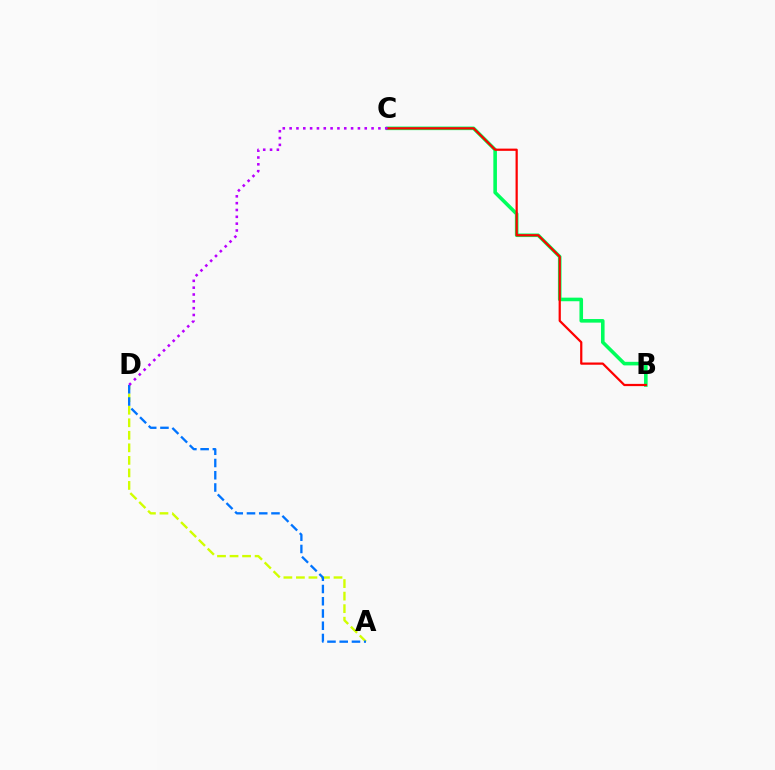{('B', 'C'): [{'color': '#00ff5c', 'line_style': 'solid', 'thickness': 2.59}, {'color': '#ff0000', 'line_style': 'solid', 'thickness': 1.6}], ('A', 'D'): [{'color': '#d1ff00', 'line_style': 'dashed', 'thickness': 1.7}, {'color': '#0074ff', 'line_style': 'dashed', 'thickness': 1.66}], ('C', 'D'): [{'color': '#b900ff', 'line_style': 'dotted', 'thickness': 1.86}]}